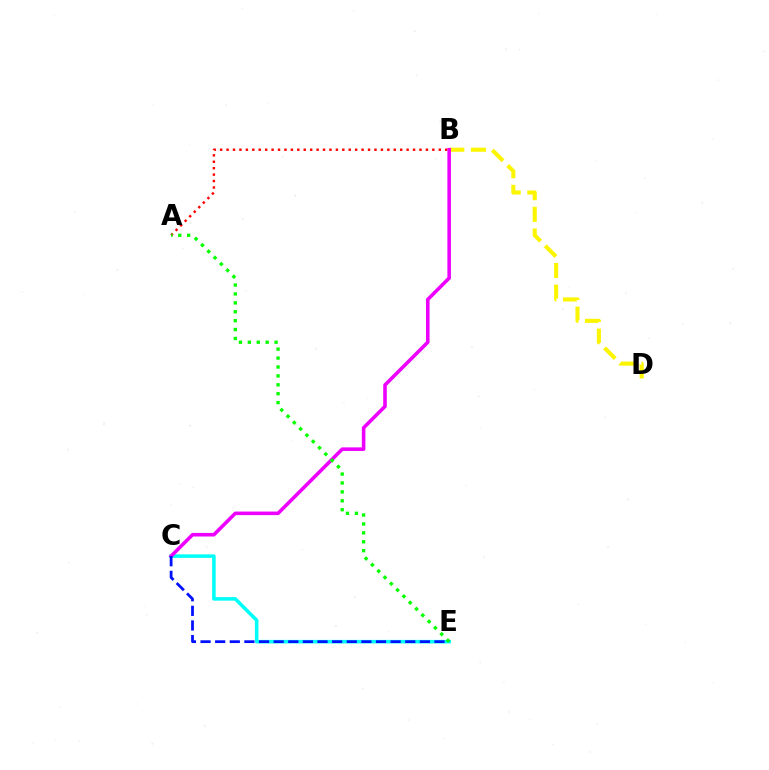{('C', 'E'): [{'color': '#00fff6', 'line_style': 'solid', 'thickness': 2.55}, {'color': '#0010ff', 'line_style': 'dashed', 'thickness': 1.99}], ('A', 'B'): [{'color': '#ff0000', 'line_style': 'dotted', 'thickness': 1.75}], ('B', 'D'): [{'color': '#fcf500', 'line_style': 'dashed', 'thickness': 2.95}], ('B', 'C'): [{'color': '#ee00ff', 'line_style': 'solid', 'thickness': 2.57}], ('A', 'E'): [{'color': '#08ff00', 'line_style': 'dotted', 'thickness': 2.42}]}